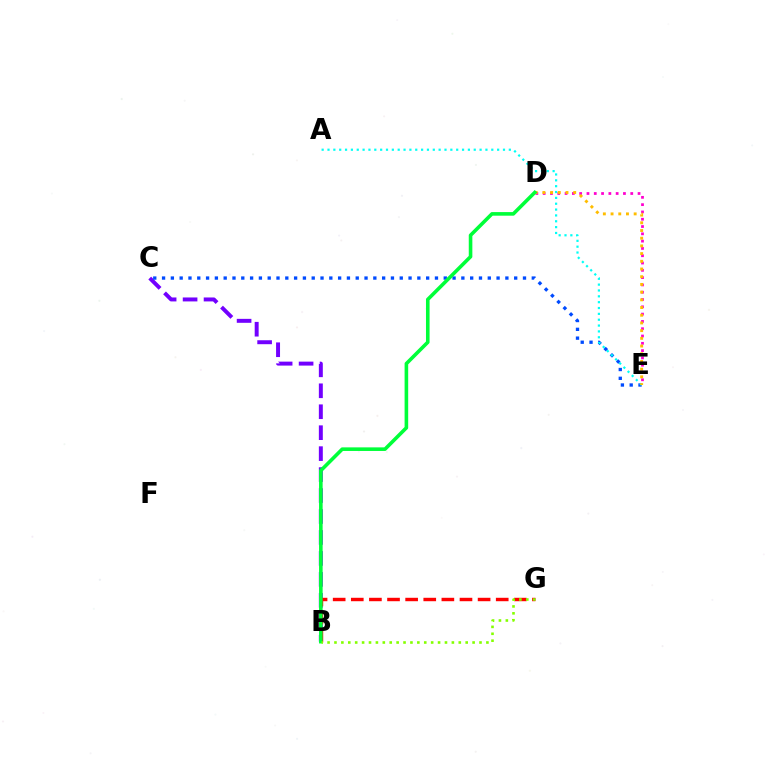{('B', 'C'): [{'color': '#7200ff', 'line_style': 'dashed', 'thickness': 2.85}], ('D', 'E'): [{'color': '#ff00cf', 'line_style': 'dotted', 'thickness': 1.98}, {'color': '#ffbd00', 'line_style': 'dotted', 'thickness': 2.09}], ('C', 'E'): [{'color': '#004bff', 'line_style': 'dotted', 'thickness': 2.39}], ('A', 'E'): [{'color': '#00fff6', 'line_style': 'dotted', 'thickness': 1.59}], ('B', 'G'): [{'color': '#ff0000', 'line_style': 'dashed', 'thickness': 2.46}, {'color': '#84ff00', 'line_style': 'dotted', 'thickness': 1.88}], ('B', 'D'): [{'color': '#00ff39', 'line_style': 'solid', 'thickness': 2.59}]}